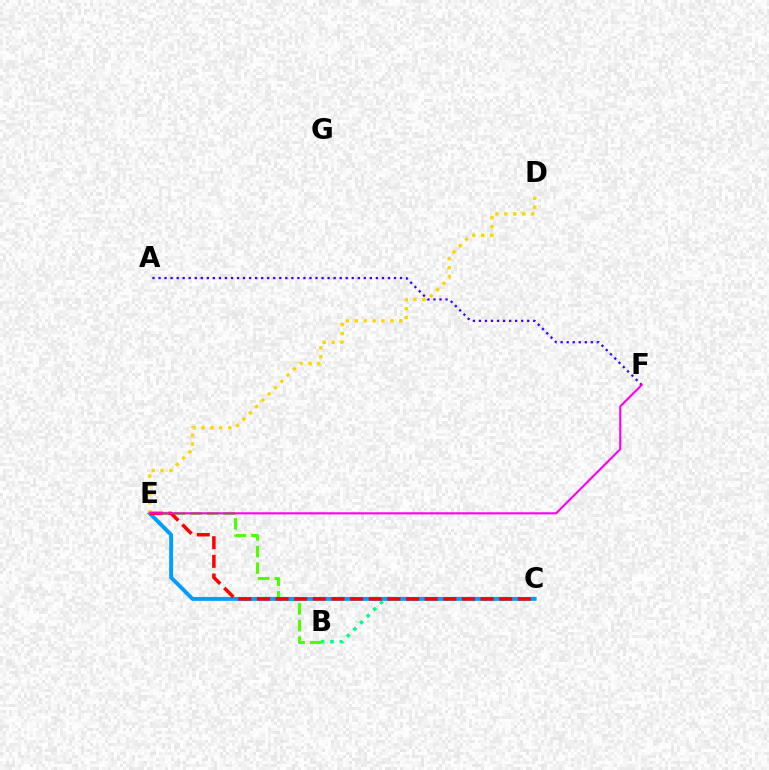{('B', 'C'): [{'color': '#00ff86', 'line_style': 'dotted', 'thickness': 2.55}], ('B', 'E'): [{'color': '#4fff00', 'line_style': 'dashed', 'thickness': 2.25}], ('A', 'F'): [{'color': '#3700ff', 'line_style': 'dotted', 'thickness': 1.64}], ('C', 'E'): [{'color': '#009eff', 'line_style': 'solid', 'thickness': 2.81}, {'color': '#ff0000', 'line_style': 'dashed', 'thickness': 2.53}], ('D', 'E'): [{'color': '#ffd500', 'line_style': 'dotted', 'thickness': 2.42}], ('E', 'F'): [{'color': '#ff00ed', 'line_style': 'solid', 'thickness': 1.52}]}